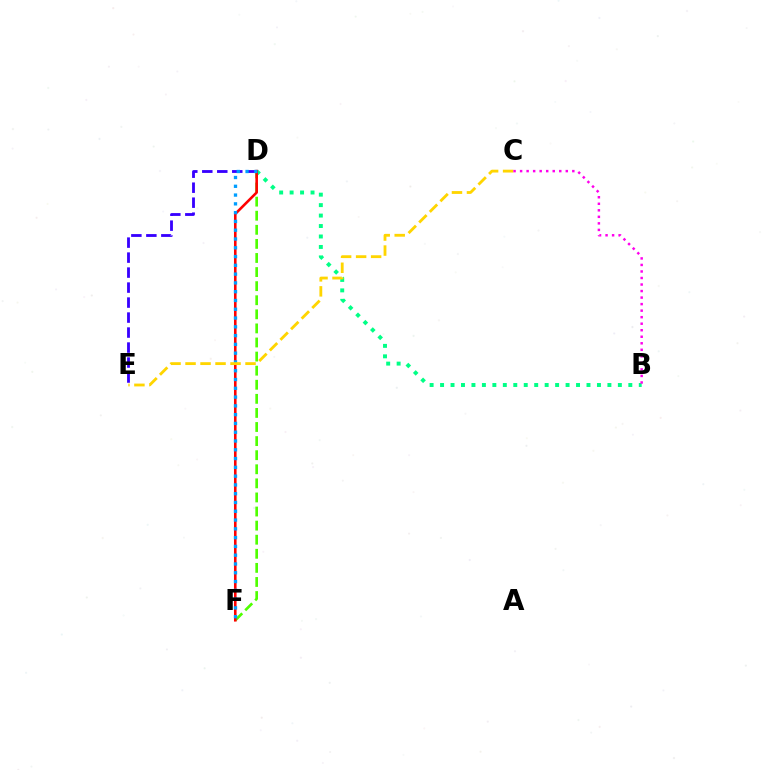{('B', 'D'): [{'color': '#00ff86', 'line_style': 'dotted', 'thickness': 2.84}], ('D', 'F'): [{'color': '#4fff00', 'line_style': 'dashed', 'thickness': 1.91}, {'color': '#ff0000', 'line_style': 'solid', 'thickness': 1.87}, {'color': '#009eff', 'line_style': 'dotted', 'thickness': 2.39}], ('D', 'E'): [{'color': '#3700ff', 'line_style': 'dashed', 'thickness': 2.04}], ('C', 'E'): [{'color': '#ffd500', 'line_style': 'dashed', 'thickness': 2.04}], ('B', 'C'): [{'color': '#ff00ed', 'line_style': 'dotted', 'thickness': 1.77}]}